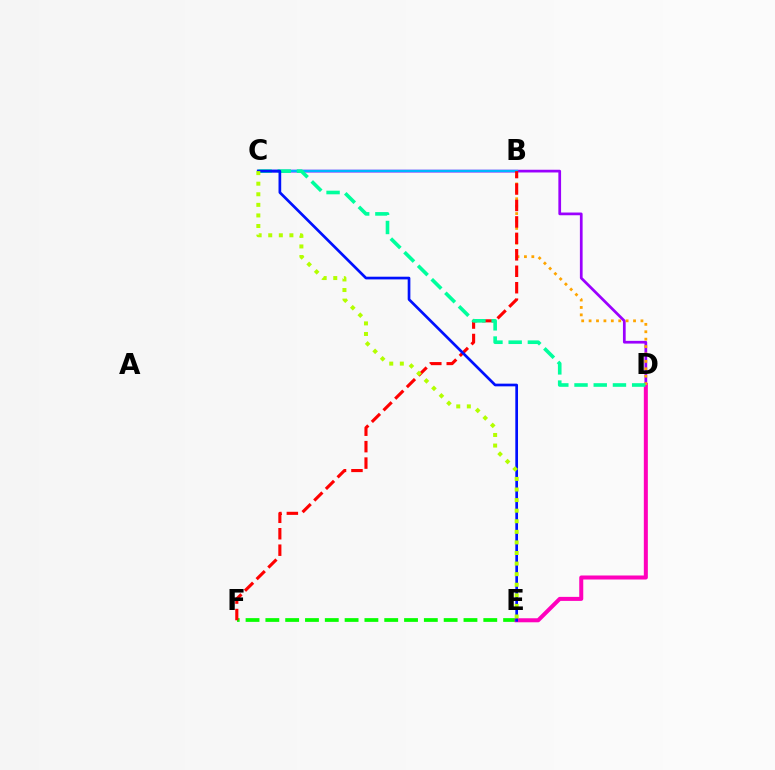{('E', 'F'): [{'color': '#08ff00', 'line_style': 'dashed', 'thickness': 2.69}], ('C', 'D'): [{'color': '#9b00ff', 'line_style': 'solid', 'thickness': 1.96}, {'color': '#00ff9d', 'line_style': 'dashed', 'thickness': 2.61}], ('B', 'C'): [{'color': '#00b5ff', 'line_style': 'solid', 'thickness': 1.68}], ('D', 'E'): [{'color': '#ff00bd', 'line_style': 'solid', 'thickness': 2.89}], ('B', 'D'): [{'color': '#ffa500', 'line_style': 'dotted', 'thickness': 2.01}], ('B', 'F'): [{'color': '#ff0000', 'line_style': 'dashed', 'thickness': 2.23}], ('C', 'E'): [{'color': '#0010ff', 'line_style': 'solid', 'thickness': 1.94}, {'color': '#b3ff00', 'line_style': 'dotted', 'thickness': 2.87}]}